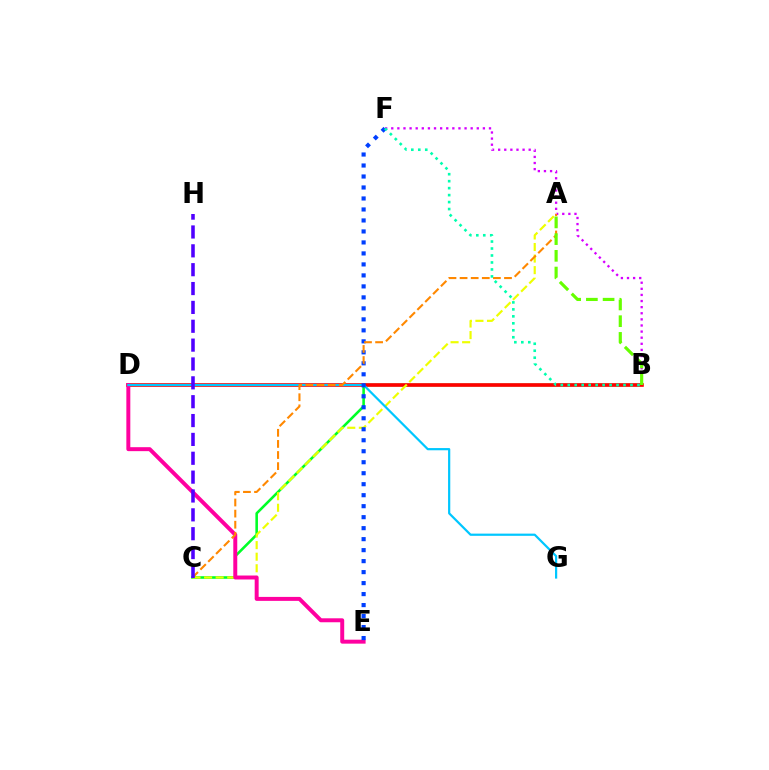{('B', 'C'): [{'color': '#00ff27', 'line_style': 'solid', 'thickness': 1.86}], ('B', 'D'): [{'color': '#ff0000', 'line_style': 'solid', 'thickness': 2.62}], ('A', 'C'): [{'color': '#eeff00', 'line_style': 'dashed', 'thickness': 1.57}, {'color': '#ff8800', 'line_style': 'dashed', 'thickness': 1.51}], ('B', 'F'): [{'color': '#d600ff', 'line_style': 'dotted', 'thickness': 1.66}, {'color': '#00ffaf', 'line_style': 'dotted', 'thickness': 1.89}], ('D', 'E'): [{'color': '#ff00a0', 'line_style': 'solid', 'thickness': 2.85}], ('D', 'G'): [{'color': '#00c7ff', 'line_style': 'solid', 'thickness': 1.59}], ('E', 'F'): [{'color': '#003fff', 'line_style': 'dotted', 'thickness': 2.99}], ('C', 'H'): [{'color': '#4f00ff', 'line_style': 'dashed', 'thickness': 2.56}], ('A', 'B'): [{'color': '#66ff00', 'line_style': 'dashed', 'thickness': 2.27}]}